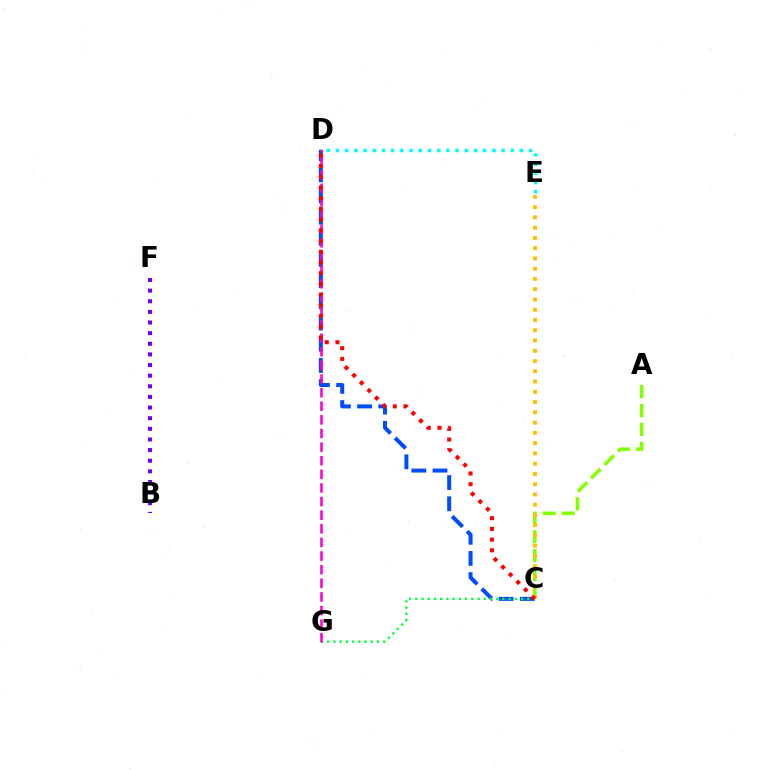{('C', 'D'): [{'color': '#004bff', 'line_style': 'dashed', 'thickness': 2.88}, {'color': '#ff0000', 'line_style': 'dotted', 'thickness': 2.91}], ('C', 'G'): [{'color': '#00ff39', 'line_style': 'dotted', 'thickness': 1.69}], ('A', 'C'): [{'color': '#84ff00', 'line_style': 'dashed', 'thickness': 2.57}], ('D', 'G'): [{'color': '#ff00cf', 'line_style': 'dashed', 'thickness': 1.85}], ('C', 'E'): [{'color': '#ffbd00', 'line_style': 'dotted', 'thickness': 2.79}], ('B', 'F'): [{'color': '#7200ff', 'line_style': 'dotted', 'thickness': 2.89}], ('D', 'E'): [{'color': '#00fff6', 'line_style': 'dotted', 'thickness': 2.5}]}